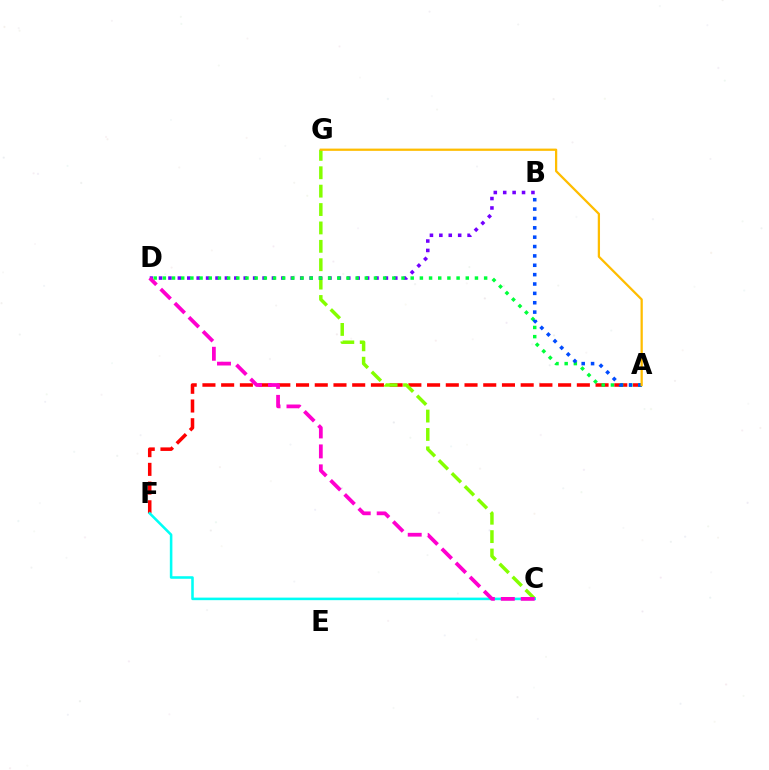{('A', 'F'): [{'color': '#ff0000', 'line_style': 'dashed', 'thickness': 2.54}], ('C', 'G'): [{'color': '#84ff00', 'line_style': 'dashed', 'thickness': 2.5}], ('C', 'F'): [{'color': '#00fff6', 'line_style': 'solid', 'thickness': 1.84}], ('B', 'D'): [{'color': '#7200ff', 'line_style': 'dotted', 'thickness': 2.56}], ('A', 'D'): [{'color': '#00ff39', 'line_style': 'dotted', 'thickness': 2.49}], ('C', 'D'): [{'color': '#ff00cf', 'line_style': 'dashed', 'thickness': 2.71}], ('A', 'B'): [{'color': '#004bff', 'line_style': 'dotted', 'thickness': 2.54}], ('A', 'G'): [{'color': '#ffbd00', 'line_style': 'solid', 'thickness': 1.63}]}